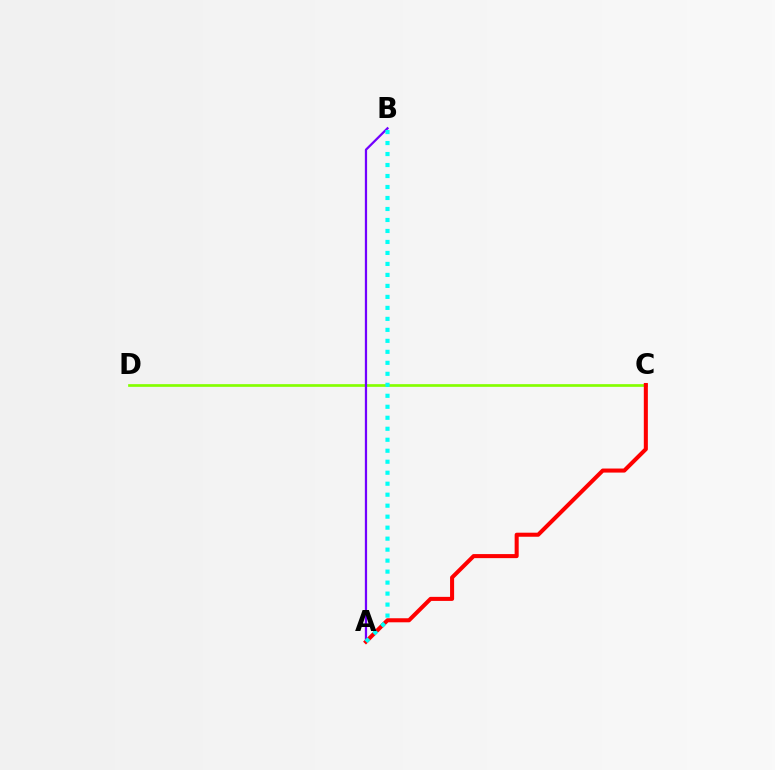{('C', 'D'): [{'color': '#84ff00', 'line_style': 'solid', 'thickness': 1.94}], ('A', 'B'): [{'color': '#7200ff', 'line_style': 'solid', 'thickness': 1.62}, {'color': '#00fff6', 'line_style': 'dotted', 'thickness': 2.99}], ('A', 'C'): [{'color': '#ff0000', 'line_style': 'solid', 'thickness': 2.92}]}